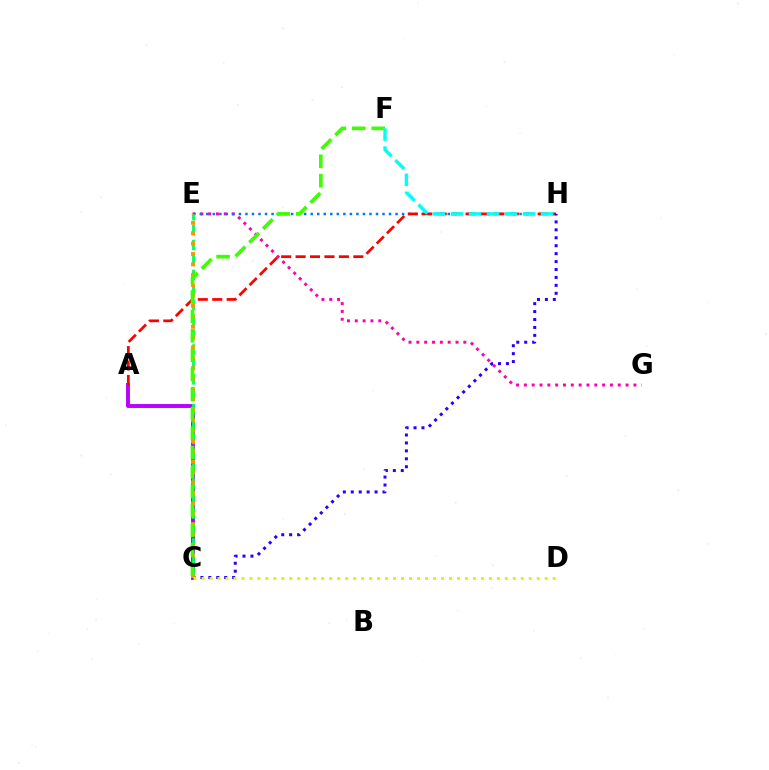{('E', 'G'): [{'color': '#ff00ac', 'line_style': 'dotted', 'thickness': 2.13}], ('E', 'H'): [{'color': '#0074ff', 'line_style': 'dotted', 'thickness': 1.77}], ('A', 'C'): [{'color': '#b900ff', 'line_style': 'solid', 'thickness': 2.82}], ('A', 'H'): [{'color': '#ff0000', 'line_style': 'dashed', 'thickness': 1.96}], ('C', 'E'): [{'color': '#00ff5c', 'line_style': 'dashed', 'thickness': 2.03}, {'color': '#ff9400', 'line_style': 'dotted', 'thickness': 2.82}], ('C', 'H'): [{'color': '#2500ff', 'line_style': 'dotted', 'thickness': 2.16}], ('C', 'D'): [{'color': '#d1ff00', 'line_style': 'dotted', 'thickness': 2.17}], ('C', 'F'): [{'color': '#3dff00', 'line_style': 'dashed', 'thickness': 2.64}], ('F', 'H'): [{'color': '#00fff6', 'line_style': 'dashed', 'thickness': 2.45}]}